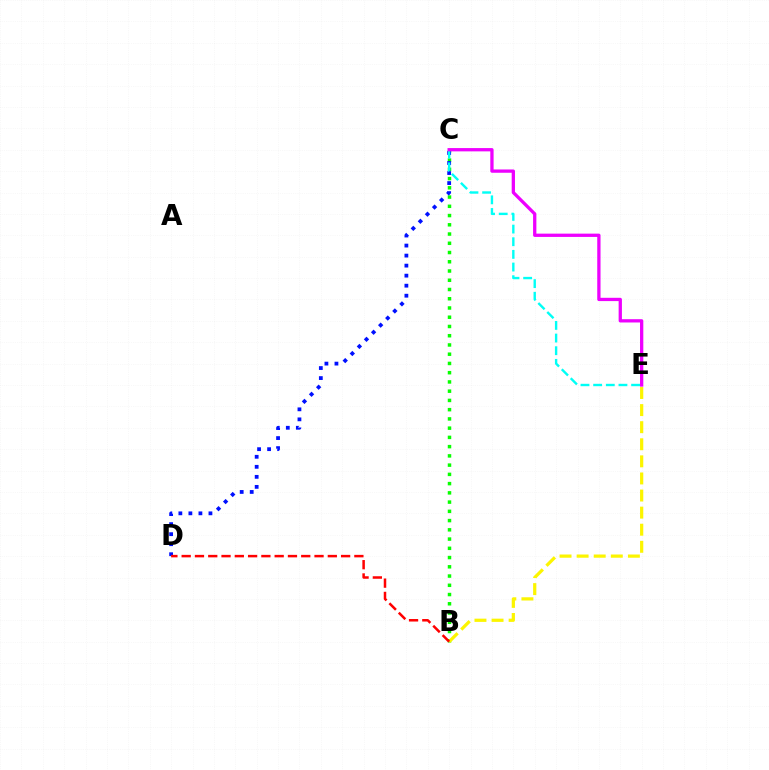{('B', 'C'): [{'color': '#08ff00', 'line_style': 'dotted', 'thickness': 2.51}], ('C', 'D'): [{'color': '#0010ff', 'line_style': 'dotted', 'thickness': 2.72}], ('C', 'E'): [{'color': '#00fff6', 'line_style': 'dashed', 'thickness': 1.72}, {'color': '#ee00ff', 'line_style': 'solid', 'thickness': 2.37}], ('B', 'E'): [{'color': '#fcf500', 'line_style': 'dashed', 'thickness': 2.32}], ('B', 'D'): [{'color': '#ff0000', 'line_style': 'dashed', 'thickness': 1.8}]}